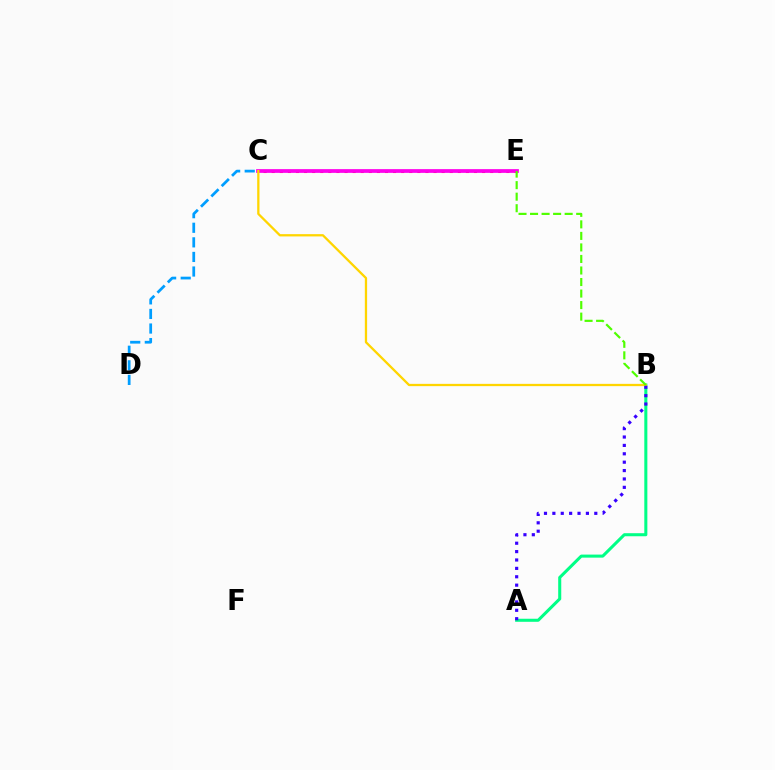{('C', 'E'): [{'color': '#ff0000', 'line_style': 'dotted', 'thickness': 2.2}, {'color': '#ff00ed', 'line_style': 'solid', 'thickness': 2.69}], ('A', 'B'): [{'color': '#00ff86', 'line_style': 'solid', 'thickness': 2.2}, {'color': '#3700ff', 'line_style': 'dotted', 'thickness': 2.28}], ('C', 'D'): [{'color': '#009eff', 'line_style': 'dashed', 'thickness': 1.98}], ('B', 'C'): [{'color': '#ffd500', 'line_style': 'solid', 'thickness': 1.64}], ('B', 'E'): [{'color': '#4fff00', 'line_style': 'dashed', 'thickness': 1.57}]}